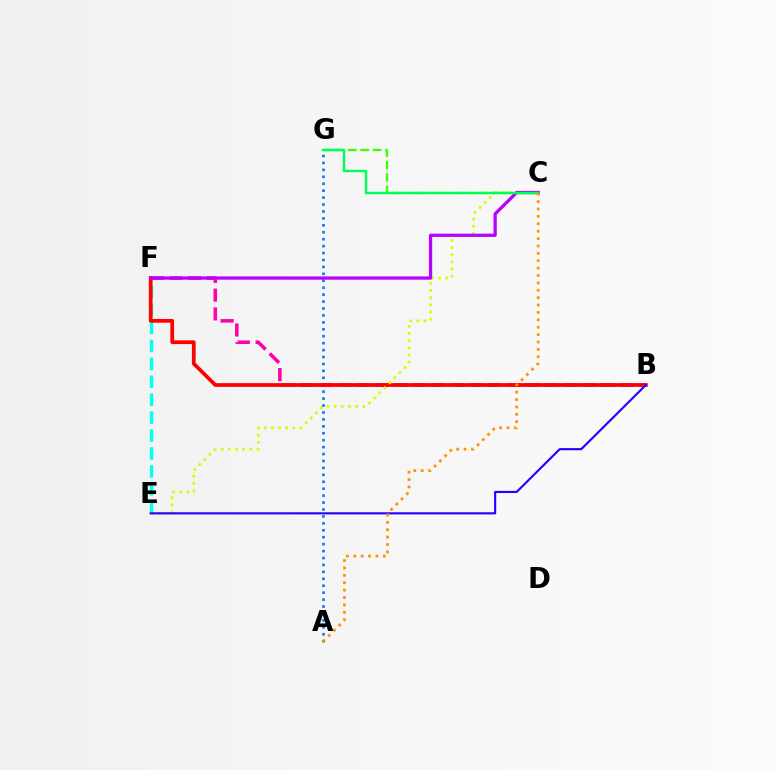{('B', 'F'): [{'color': '#ff00ac', 'line_style': 'dashed', 'thickness': 2.55}, {'color': '#ff0000', 'line_style': 'solid', 'thickness': 2.69}], ('E', 'F'): [{'color': '#00fff6', 'line_style': 'dashed', 'thickness': 2.43}], ('C', 'G'): [{'color': '#3dff00', 'line_style': 'dashed', 'thickness': 1.69}, {'color': '#00ff5c', 'line_style': 'solid', 'thickness': 1.76}], ('A', 'G'): [{'color': '#0074ff', 'line_style': 'dotted', 'thickness': 1.88}], ('C', 'E'): [{'color': '#d1ff00', 'line_style': 'dotted', 'thickness': 1.95}], ('C', 'F'): [{'color': '#b900ff', 'line_style': 'solid', 'thickness': 2.34}], ('B', 'E'): [{'color': '#2500ff', 'line_style': 'solid', 'thickness': 1.53}], ('A', 'C'): [{'color': '#ff9400', 'line_style': 'dotted', 'thickness': 2.01}]}